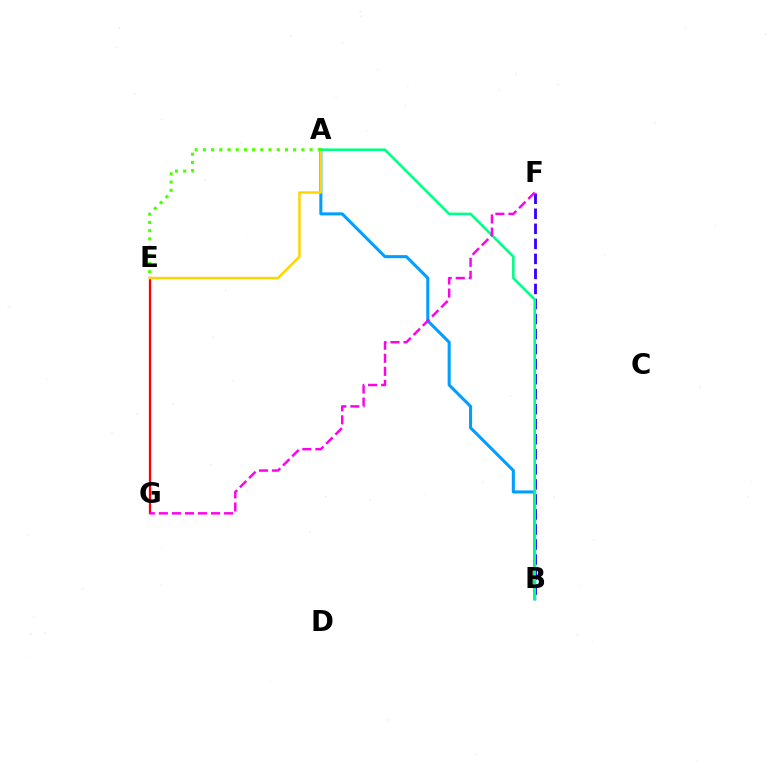{('E', 'G'): [{'color': '#ff0000', 'line_style': 'solid', 'thickness': 1.64}], ('A', 'B'): [{'color': '#009eff', 'line_style': 'solid', 'thickness': 2.19}, {'color': '#00ff86', 'line_style': 'solid', 'thickness': 1.84}], ('A', 'E'): [{'color': '#ffd500', 'line_style': 'solid', 'thickness': 1.78}, {'color': '#4fff00', 'line_style': 'dotted', 'thickness': 2.23}], ('B', 'F'): [{'color': '#3700ff', 'line_style': 'dashed', 'thickness': 2.04}], ('F', 'G'): [{'color': '#ff00ed', 'line_style': 'dashed', 'thickness': 1.77}]}